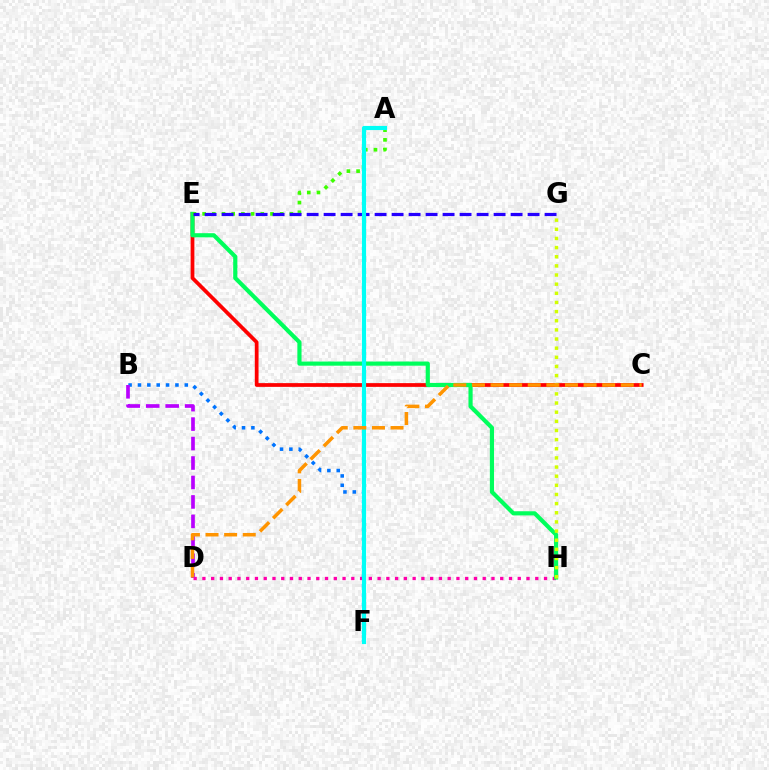{('D', 'H'): [{'color': '#ff00ac', 'line_style': 'dotted', 'thickness': 2.38}], ('C', 'E'): [{'color': '#ff0000', 'line_style': 'solid', 'thickness': 2.7}], ('E', 'H'): [{'color': '#00ff5c', 'line_style': 'solid', 'thickness': 3.0}], ('A', 'E'): [{'color': '#3dff00', 'line_style': 'dotted', 'thickness': 2.63}], ('E', 'G'): [{'color': '#2500ff', 'line_style': 'dashed', 'thickness': 2.31}], ('B', 'F'): [{'color': '#0074ff', 'line_style': 'dotted', 'thickness': 2.55}], ('G', 'H'): [{'color': '#d1ff00', 'line_style': 'dotted', 'thickness': 2.48}], ('B', 'D'): [{'color': '#b900ff', 'line_style': 'dashed', 'thickness': 2.64}], ('A', 'F'): [{'color': '#00fff6', 'line_style': 'solid', 'thickness': 2.99}], ('C', 'D'): [{'color': '#ff9400', 'line_style': 'dashed', 'thickness': 2.53}]}